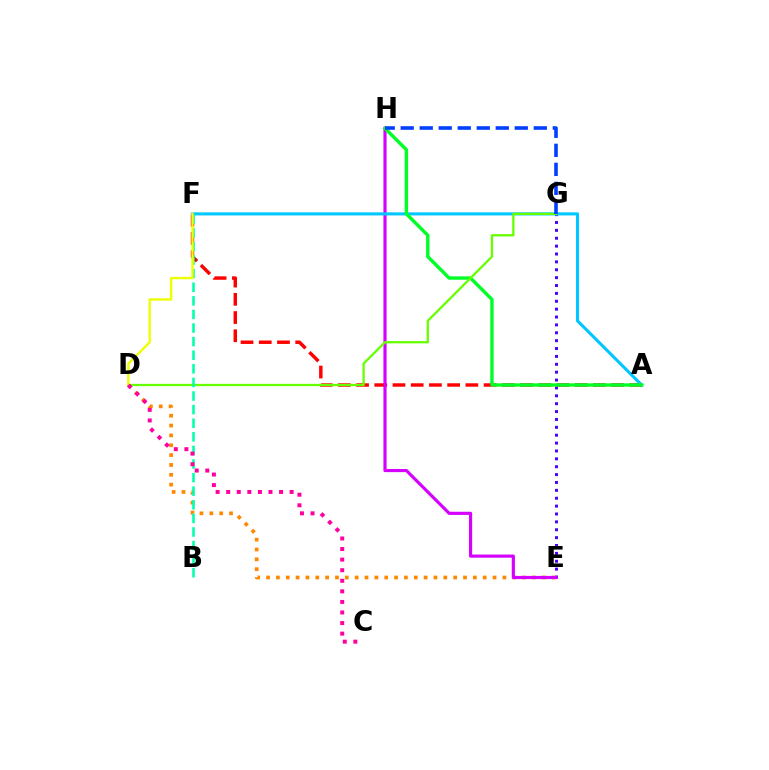{('E', 'G'): [{'color': '#4f00ff', 'line_style': 'dotted', 'thickness': 2.14}], ('D', 'E'): [{'color': '#ff8800', 'line_style': 'dotted', 'thickness': 2.68}], ('A', 'F'): [{'color': '#ff0000', 'line_style': 'dashed', 'thickness': 2.48}, {'color': '#00c7ff', 'line_style': 'solid', 'thickness': 2.22}], ('E', 'H'): [{'color': '#d600ff', 'line_style': 'solid', 'thickness': 2.28}], ('A', 'H'): [{'color': '#00ff27', 'line_style': 'solid', 'thickness': 2.45}], ('D', 'G'): [{'color': '#66ff00', 'line_style': 'solid', 'thickness': 1.64}], ('B', 'F'): [{'color': '#00ffaf', 'line_style': 'dashed', 'thickness': 1.85}], ('D', 'F'): [{'color': '#eeff00', 'line_style': 'solid', 'thickness': 1.71}], ('C', 'D'): [{'color': '#ff00a0', 'line_style': 'dotted', 'thickness': 2.87}], ('G', 'H'): [{'color': '#003fff', 'line_style': 'dashed', 'thickness': 2.58}]}